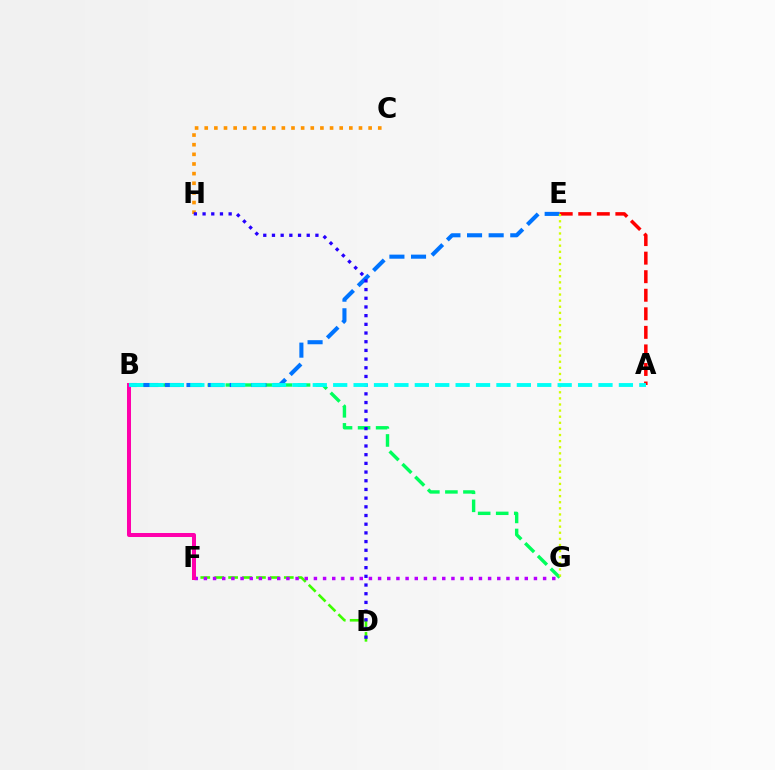{('B', 'G'): [{'color': '#00ff5c', 'line_style': 'dashed', 'thickness': 2.45}], ('D', 'F'): [{'color': '#3dff00', 'line_style': 'dashed', 'thickness': 1.89}], ('B', 'E'): [{'color': '#0074ff', 'line_style': 'dashed', 'thickness': 2.94}], ('F', 'G'): [{'color': '#b900ff', 'line_style': 'dotted', 'thickness': 2.49}], ('A', 'E'): [{'color': '#ff0000', 'line_style': 'dashed', 'thickness': 2.52}], ('C', 'H'): [{'color': '#ff9400', 'line_style': 'dotted', 'thickness': 2.62}], ('E', 'G'): [{'color': '#d1ff00', 'line_style': 'dotted', 'thickness': 1.66}], ('D', 'H'): [{'color': '#2500ff', 'line_style': 'dotted', 'thickness': 2.36}], ('B', 'F'): [{'color': '#ff00ac', 'line_style': 'solid', 'thickness': 2.88}], ('A', 'B'): [{'color': '#00fff6', 'line_style': 'dashed', 'thickness': 2.77}]}